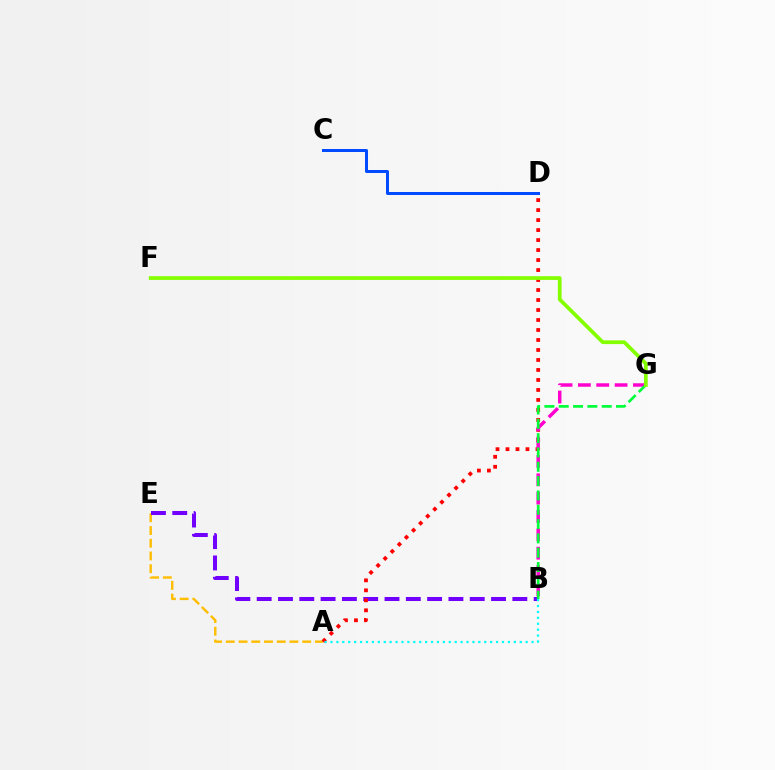{('A', 'E'): [{'color': '#ffbd00', 'line_style': 'dashed', 'thickness': 1.73}], ('C', 'D'): [{'color': '#004bff', 'line_style': 'solid', 'thickness': 2.17}], ('B', 'E'): [{'color': '#7200ff', 'line_style': 'dashed', 'thickness': 2.89}], ('A', 'D'): [{'color': '#ff0000', 'line_style': 'dotted', 'thickness': 2.71}], ('A', 'B'): [{'color': '#00fff6', 'line_style': 'dotted', 'thickness': 1.61}], ('B', 'G'): [{'color': '#ff00cf', 'line_style': 'dashed', 'thickness': 2.49}, {'color': '#00ff39', 'line_style': 'dashed', 'thickness': 1.95}], ('F', 'G'): [{'color': '#84ff00', 'line_style': 'solid', 'thickness': 2.69}]}